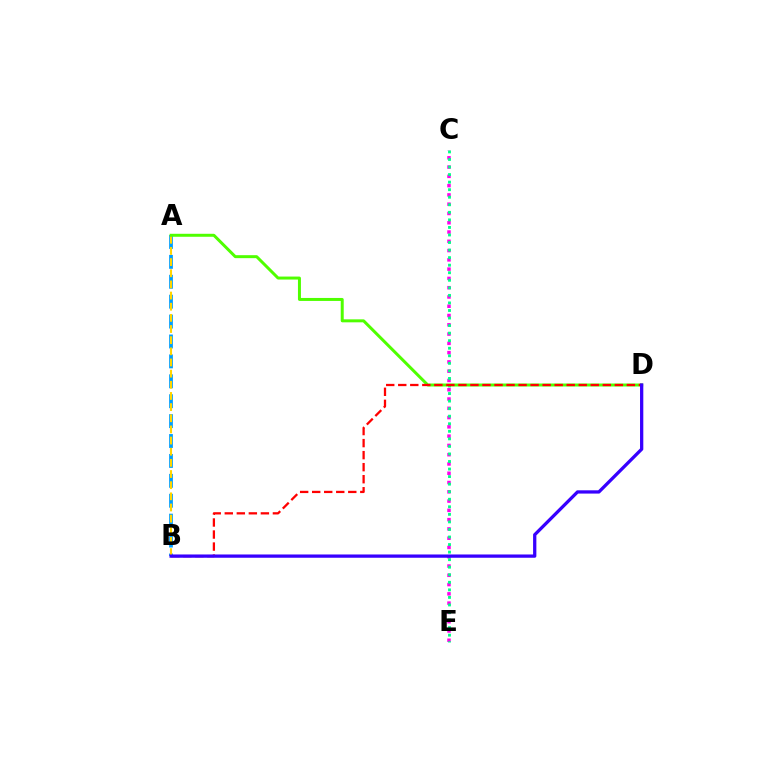{('C', 'E'): [{'color': '#ff00ed', 'line_style': 'dotted', 'thickness': 2.52}, {'color': '#00ff86', 'line_style': 'dotted', 'thickness': 2.05}], ('A', 'B'): [{'color': '#009eff', 'line_style': 'dashed', 'thickness': 2.7}, {'color': '#ffd500', 'line_style': 'dashed', 'thickness': 1.52}], ('A', 'D'): [{'color': '#4fff00', 'line_style': 'solid', 'thickness': 2.15}], ('B', 'D'): [{'color': '#ff0000', 'line_style': 'dashed', 'thickness': 1.63}, {'color': '#3700ff', 'line_style': 'solid', 'thickness': 2.36}]}